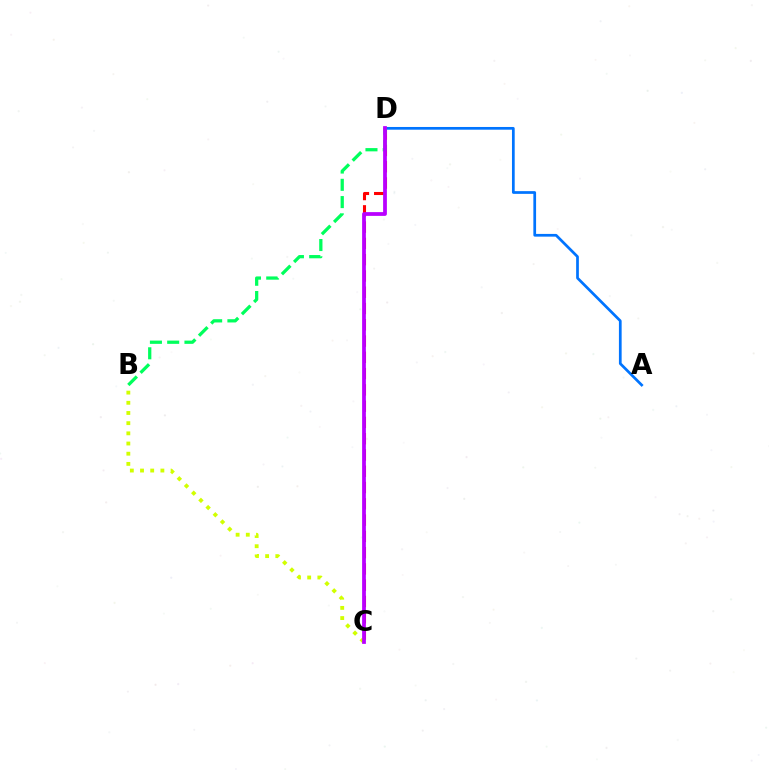{('C', 'D'): [{'color': '#ff0000', 'line_style': 'dashed', 'thickness': 2.21}, {'color': '#b900ff', 'line_style': 'solid', 'thickness': 2.71}], ('A', 'D'): [{'color': '#0074ff', 'line_style': 'solid', 'thickness': 1.96}], ('B', 'D'): [{'color': '#00ff5c', 'line_style': 'dashed', 'thickness': 2.35}], ('B', 'C'): [{'color': '#d1ff00', 'line_style': 'dotted', 'thickness': 2.77}]}